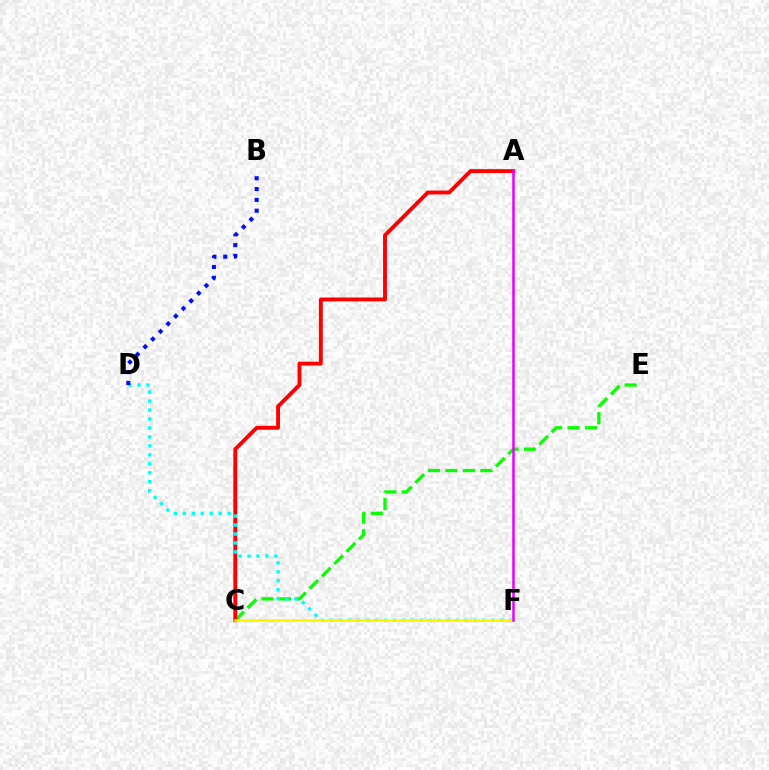{('C', 'E'): [{'color': '#08ff00', 'line_style': 'dashed', 'thickness': 2.37}], ('A', 'C'): [{'color': '#ff0000', 'line_style': 'solid', 'thickness': 2.79}], ('D', 'F'): [{'color': '#00fff6', 'line_style': 'dotted', 'thickness': 2.43}], ('B', 'D'): [{'color': '#0010ff', 'line_style': 'dotted', 'thickness': 2.94}], ('C', 'F'): [{'color': '#fcf500', 'line_style': 'solid', 'thickness': 1.86}], ('A', 'F'): [{'color': '#ee00ff', 'line_style': 'solid', 'thickness': 1.82}]}